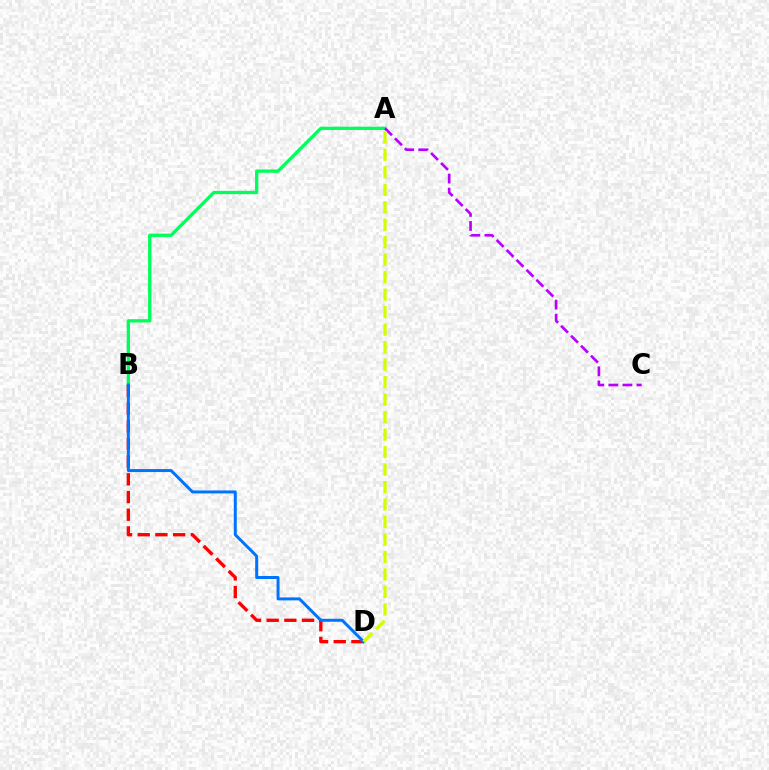{('A', 'B'): [{'color': '#00ff5c', 'line_style': 'solid', 'thickness': 2.38}], ('A', 'C'): [{'color': '#b900ff', 'line_style': 'dashed', 'thickness': 1.91}], ('B', 'D'): [{'color': '#ff0000', 'line_style': 'dashed', 'thickness': 2.4}, {'color': '#0074ff', 'line_style': 'solid', 'thickness': 2.15}], ('A', 'D'): [{'color': '#d1ff00', 'line_style': 'dashed', 'thickness': 2.38}]}